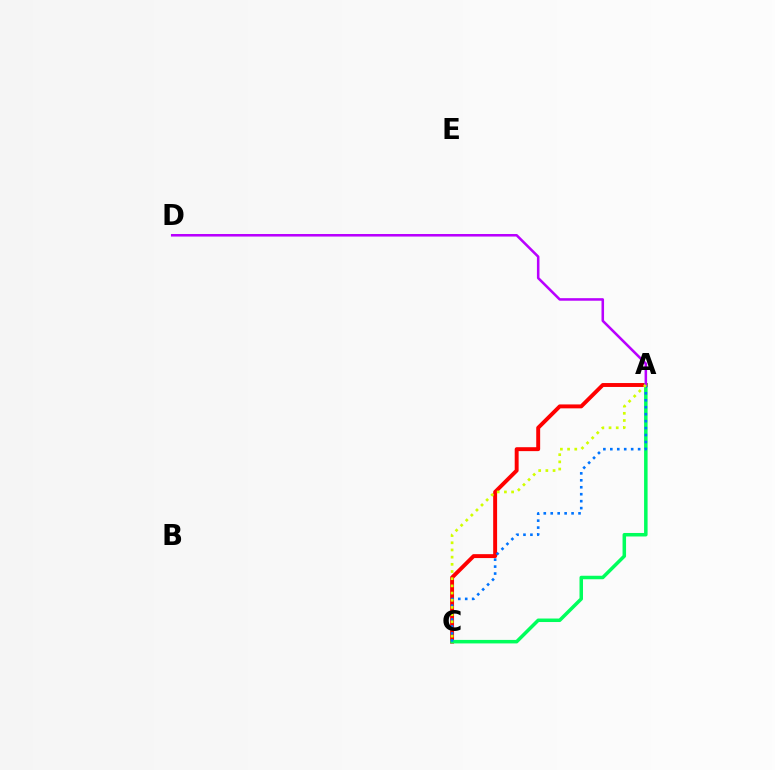{('A', 'C'): [{'color': '#ff0000', 'line_style': 'solid', 'thickness': 2.82}, {'color': '#00ff5c', 'line_style': 'solid', 'thickness': 2.53}, {'color': '#0074ff', 'line_style': 'dotted', 'thickness': 1.89}, {'color': '#d1ff00', 'line_style': 'dotted', 'thickness': 1.95}], ('A', 'D'): [{'color': '#b900ff', 'line_style': 'solid', 'thickness': 1.83}]}